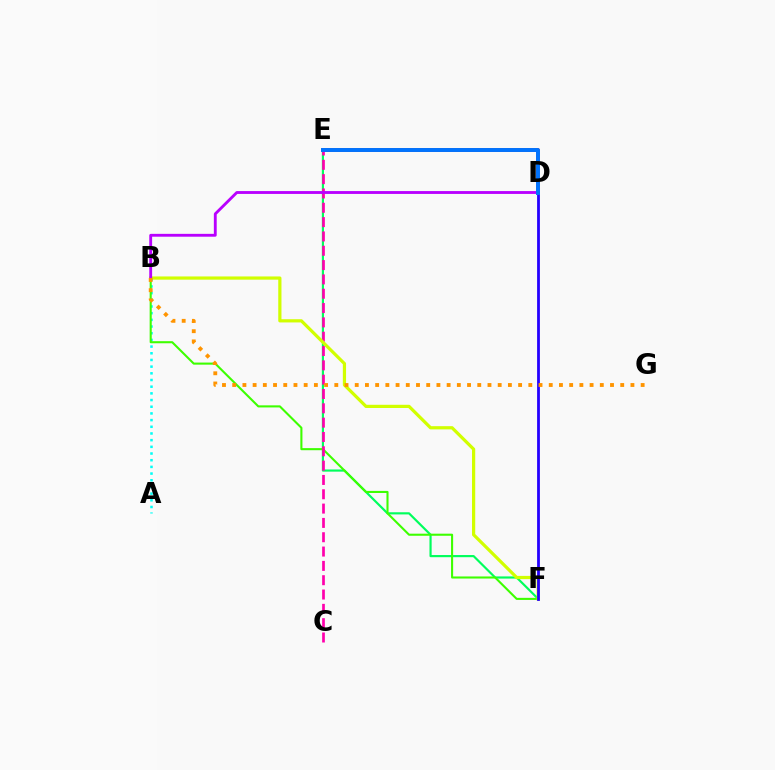{('D', 'E'): [{'color': '#ff0000', 'line_style': 'solid', 'thickness': 2.59}, {'color': '#0074ff', 'line_style': 'solid', 'thickness': 2.83}], ('A', 'B'): [{'color': '#00fff6', 'line_style': 'dotted', 'thickness': 1.82}], ('E', 'F'): [{'color': '#00ff5c', 'line_style': 'solid', 'thickness': 1.56}], ('B', 'F'): [{'color': '#3dff00', 'line_style': 'solid', 'thickness': 1.5}, {'color': '#d1ff00', 'line_style': 'solid', 'thickness': 2.31}], ('C', 'E'): [{'color': '#ff00ac', 'line_style': 'dashed', 'thickness': 1.95}], ('D', 'F'): [{'color': '#2500ff', 'line_style': 'solid', 'thickness': 2.01}], ('B', 'D'): [{'color': '#b900ff', 'line_style': 'solid', 'thickness': 2.05}], ('B', 'G'): [{'color': '#ff9400', 'line_style': 'dotted', 'thickness': 2.77}]}